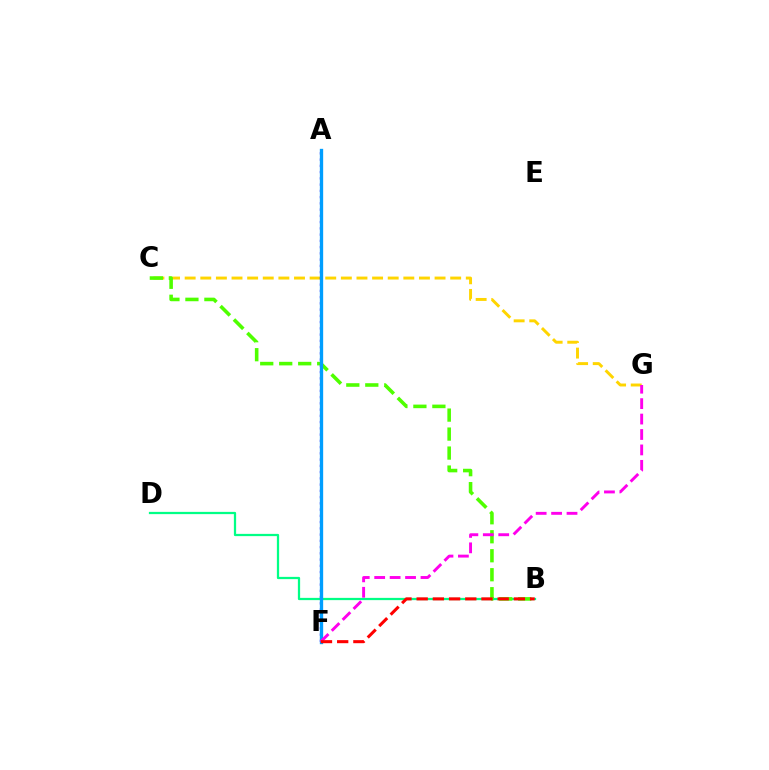{('B', 'D'): [{'color': '#00ff86', 'line_style': 'solid', 'thickness': 1.62}], ('C', 'G'): [{'color': '#ffd500', 'line_style': 'dashed', 'thickness': 2.12}], ('B', 'C'): [{'color': '#4fff00', 'line_style': 'dashed', 'thickness': 2.58}], ('A', 'F'): [{'color': '#3700ff', 'line_style': 'dotted', 'thickness': 1.7}, {'color': '#009eff', 'line_style': 'solid', 'thickness': 2.39}], ('F', 'G'): [{'color': '#ff00ed', 'line_style': 'dashed', 'thickness': 2.1}], ('B', 'F'): [{'color': '#ff0000', 'line_style': 'dashed', 'thickness': 2.2}]}